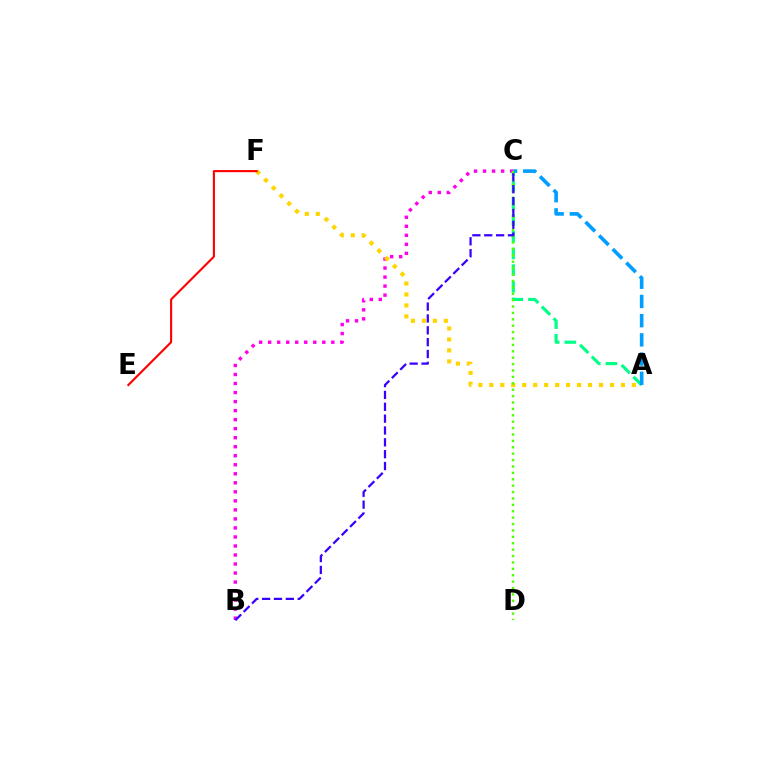{('B', 'C'): [{'color': '#ff00ed', 'line_style': 'dotted', 'thickness': 2.45}, {'color': '#3700ff', 'line_style': 'dashed', 'thickness': 1.61}], ('A', 'F'): [{'color': '#ffd500', 'line_style': 'dotted', 'thickness': 2.98}], ('A', 'C'): [{'color': '#00ff86', 'line_style': 'dashed', 'thickness': 2.26}, {'color': '#009eff', 'line_style': 'dashed', 'thickness': 2.61}], ('E', 'F'): [{'color': '#ff0000', 'line_style': 'solid', 'thickness': 1.52}], ('C', 'D'): [{'color': '#4fff00', 'line_style': 'dotted', 'thickness': 1.74}]}